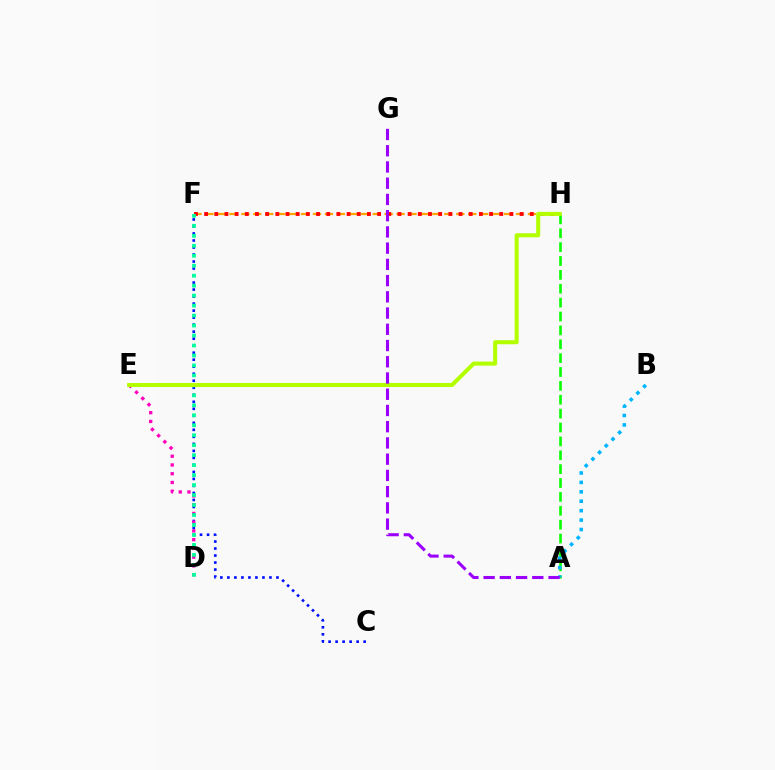{('A', 'H'): [{'color': '#08ff00', 'line_style': 'dashed', 'thickness': 1.89}], ('F', 'H'): [{'color': '#ffa500', 'line_style': 'dashed', 'thickness': 1.62}, {'color': '#ff0000', 'line_style': 'dotted', 'thickness': 2.77}], ('A', 'B'): [{'color': '#00b5ff', 'line_style': 'dotted', 'thickness': 2.56}], ('C', 'F'): [{'color': '#0010ff', 'line_style': 'dotted', 'thickness': 1.91}], ('D', 'E'): [{'color': '#ff00bd', 'line_style': 'dotted', 'thickness': 2.38}], ('D', 'F'): [{'color': '#00ff9d', 'line_style': 'dotted', 'thickness': 2.71}], ('E', 'H'): [{'color': '#b3ff00', 'line_style': 'solid', 'thickness': 2.92}], ('A', 'G'): [{'color': '#9b00ff', 'line_style': 'dashed', 'thickness': 2.21}]}